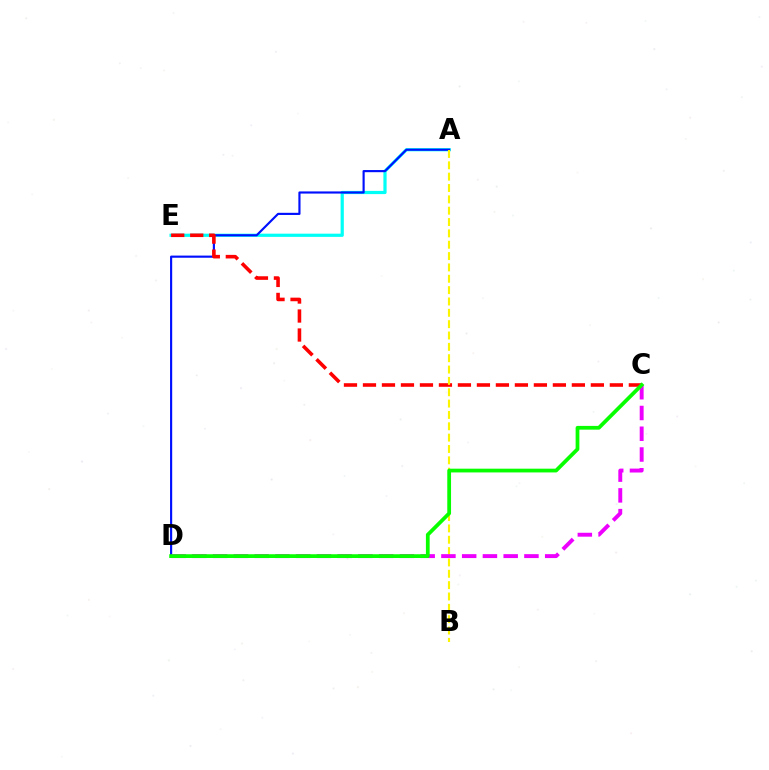{('A', 'E'): [{'color': '#00fff6', 'line_style': 'solid', 'thickness': 2.31}], ('A', 'D'): [{'color': '#0010ff', 'line_style': 'solid', 'thickness': 1.55}], ('C', 'E'): [{'color': '#ff0000', 'line_style': 'dashed', 'thickness': 2.58}], ('A', 'B'): [{'color': '#fcf500', 'line_style': 'dashed', 'thickness': 1.54}], ('C', 'D'): [{'color': '#ee00ff', 'line_style': 'dashed', 'thickness': 2.82}, {'color': '#08ff00', 'line_style': 'solid', 'thickness': 2.7}]}